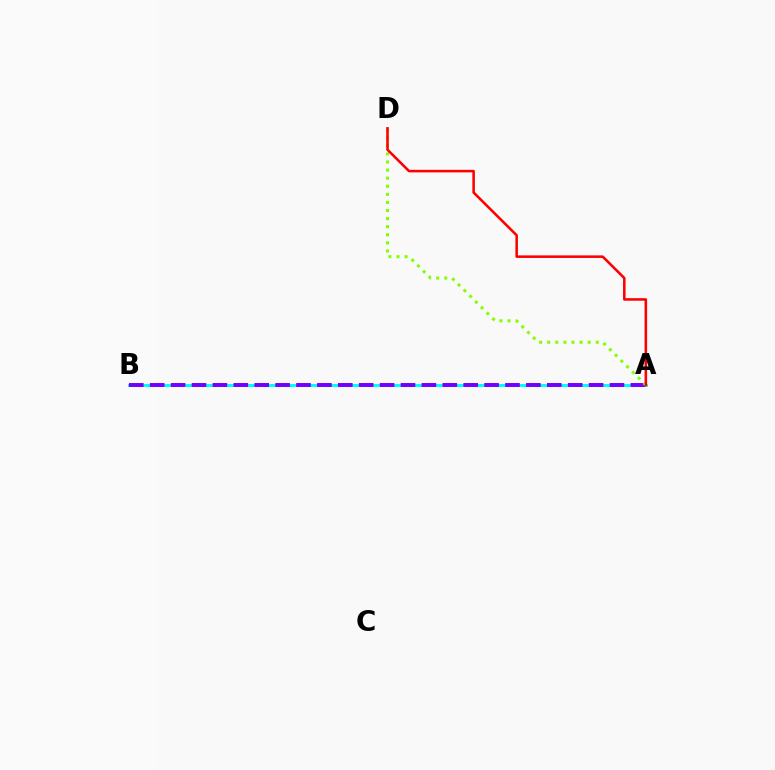{('A', 'B'): [{'color': '#00fff6', 'line_style': 'solid', 'thickness': 2.12}, {'color': '#7200ff', 'line_style': 'dashed', 'thickness': 2.84}], ('A', 'D'): [{'color': '#84ff00', 'line_style': 'dotted', 'thickness': 2.2}, {'color': '#ff0000', 'line_style': 'solid', 'thickness': 1.84}]}